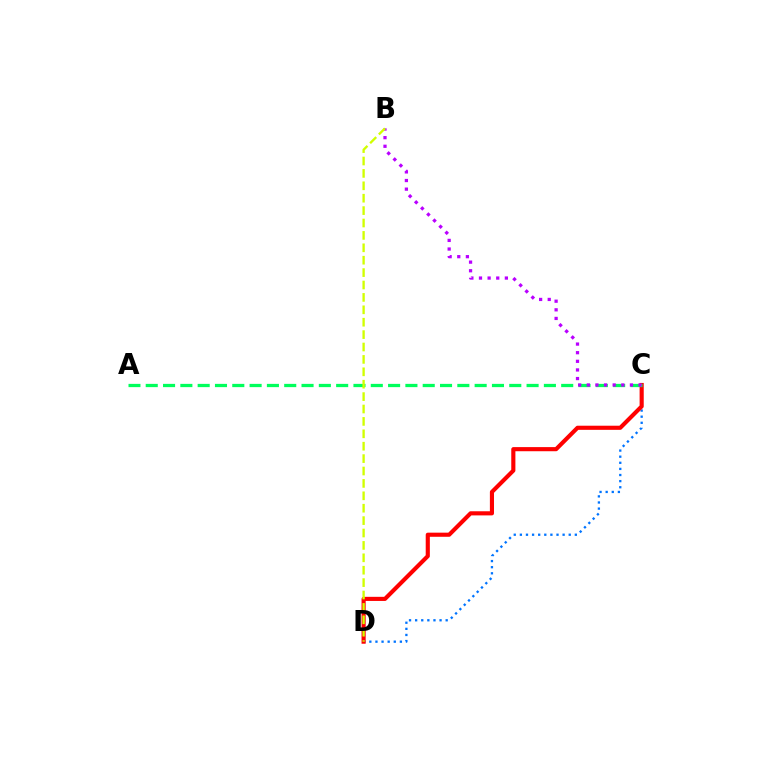{('C', 'D'): [{'color': '#0074ff', 'line_style': 'dotted', 'thickness': 1.66}, {'color': '#ff0000', 'line_style': 'solid', 'thickness': 2.97}], ('A', 'C'): [{'color': '#00ff5c', 'line_style': 'dashed', 'thickness': 2.35}], ('B', 'C'): [{'color': '#b900ff', 'line_style': 'dotted', 'thickness': 2.34}], ('B', 'D'): [{'color': '#d1ff00', 'line_style': 'dashed', 'thickness': 1.68}]}